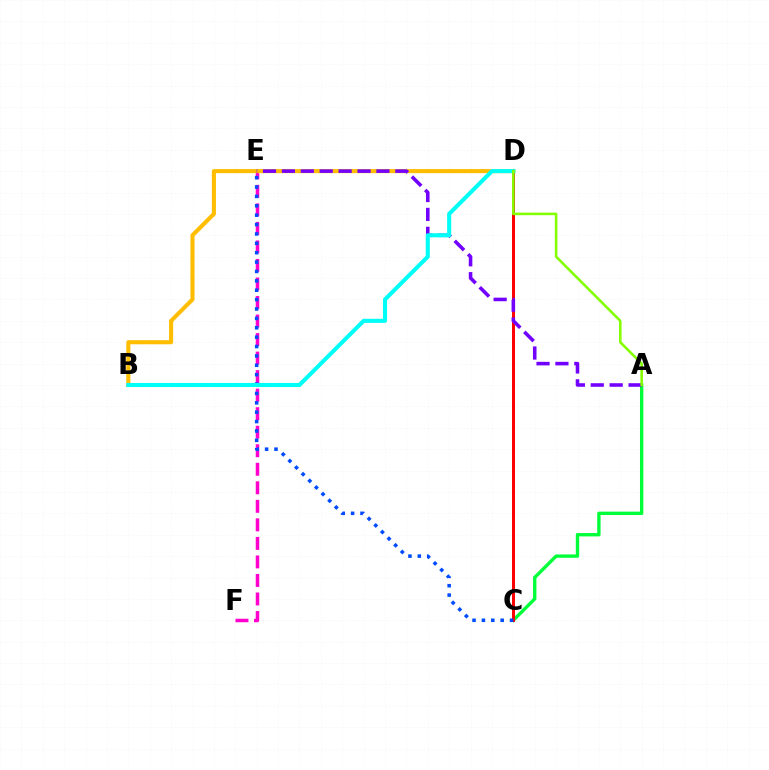{('E', 'F'): [{'color': '#ff00cf', 'line_style': 'dashed', 'thickness': 2.52}], ('B', 'D'): [{'color': '#ffbd00', 'line_style': 'solid', 'thickness': 2.94}, {'color': '#00fff6', 'line_style': 'solid', 'thickness': 2.93}], ('A', 'C'): [{'color': '#00ff39', 'line_style': 'solid', 'thickness': 2.42}], ('C', 'D'): [{'color': '#ff0000', 'line_style': 'solid', 'thickness': 2.15}], ('A', 'E'): [{'color': '#7200ff', 'line_style': 'dashed', 'thickness': 2.57}], ('C', 'E'): [{'color': '#004bff', 'line_style': 'dotted', 'thickness': 2.55}], ('A', 'D'): [{'color': '#84ff00', 'line_style': 'solid', 'thickness': 1.85}]}